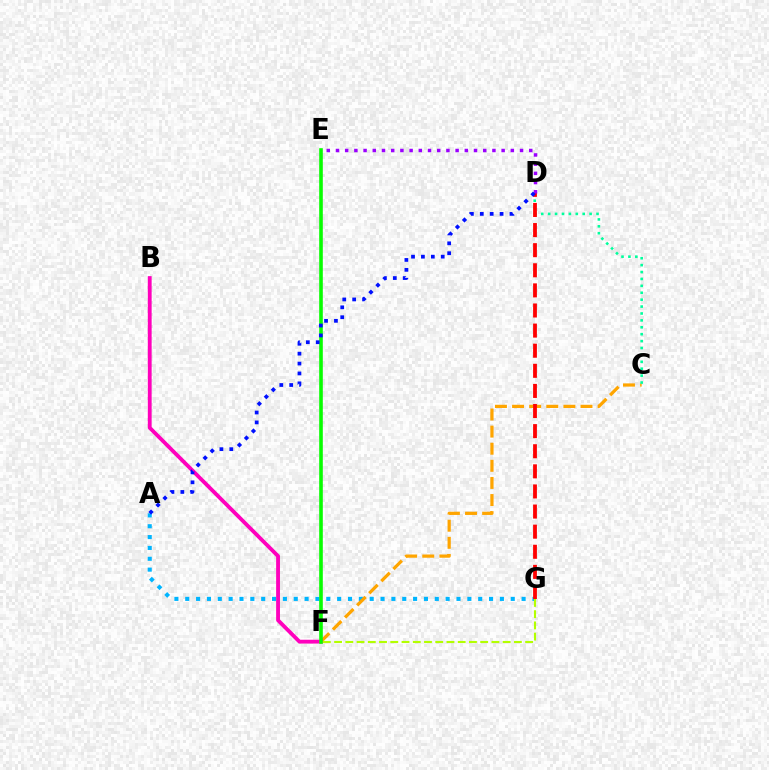{('A', 'G'): [{'color': '#00b5ff', 'line_style': 'dotted', 'thickness': 2.95}], ('C', 'F'): [{'color': '#ffa500', 'line_style': 'dashed', 'thickness': 2.32}], ('B', 'F'): [{'color': '#ff00bd', 'line_style': 'solid', 'thickness': 2.76}], ('E', 'F'): [{'color': '#08ff00', 'line_style': 'solid', 'thickness': 2.6}], ('C', 'D'): [{'color': '#00ff9d', 'line_style': 'dotted', 'thickness': 1.88}], ('D', 'G'): [{'color': '#ff0000', 'line_style': 'dashed', 'thickness': 2.73}], ('D', 'E'): [{'color': '#9b00ff', 'line_style': 'dotted', 'thickness': 2.5}], ('F', 'G'): [{'color': '#b3ff00', 'line_style': 'dashed', 'thickness': 1.53}], ('A', 'D'): [{'color': '#0010ff', 'line_style': 'dotted', 'thickness': 2.69}]}